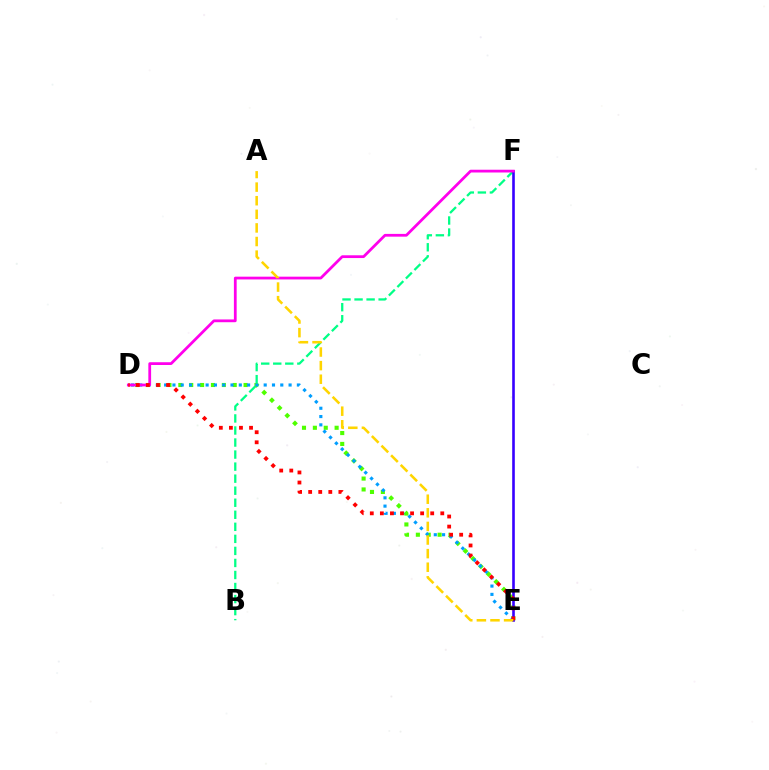{('D', 'E'): [{'color': '#4fff00', 'line_style': 'dotted', 'thickness': 2.95}, {'color': '#009eff', 'line_style': 'dotted', 'thickness': 2.25}, {'color': '#ff0000', 'line_style': 'dotted', 'thickness': 2.74}], ('B', 'F'): [{'color': '#00ff86', 'line_style': 'dashed', 'thickness': 1.64}], ('E', 'F'): [{'color': '#3700ff', 'line_style': 'solid', 'thickness': 1.88}], ('D', 'F'): [{'color': '#ff00ed', 'line_style': 'solid', 'thickness': 1.99}], ('A', 'E'): [{'color': '#ffd500', 'line_style': 'dashed', 'thickness': 1.85}]}